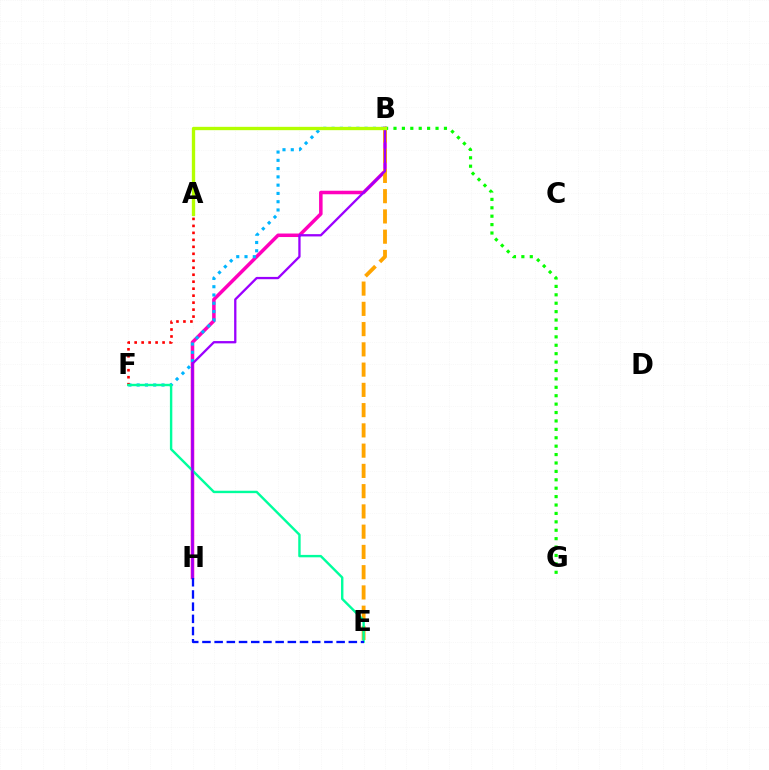{('B', 'H'): [{'color': '#ff00bd', 'line_style': 'solid', 'thickness': 2.53}, {'color': '#9b00ff', 'line_style': 'solid', 'thickness': 1.66}], ('B', 'F'): [{'color': '#00b5ff', 'line_style': 'dotted', 'thickness': 2.25}], ('B', 'E'): [{'color': '#ffa500', 'line_style': 'dashed', 'thickness': 2.75}], ('A', 'F'): [{'color': '#ff0000', 'line_style': 'dotted', 'thickness': 1.9}], ('E', 'F'): [{'color': '#00ff9d', 'line_style': 'solid', 'thickness': 1.73}], ('B', 'G'): [{'color': '#08ff00', 'line_style': 'dotted', 'thickness': 2.28}], ('A', 'B'): [{'color': '#b3ff00', 'line_style': 'solid', 'thickness': 2.4}], ('E', 'H'): [{'color': '#0010ff', 'line_style': 'dashed', 'thickness': 1.66}]}